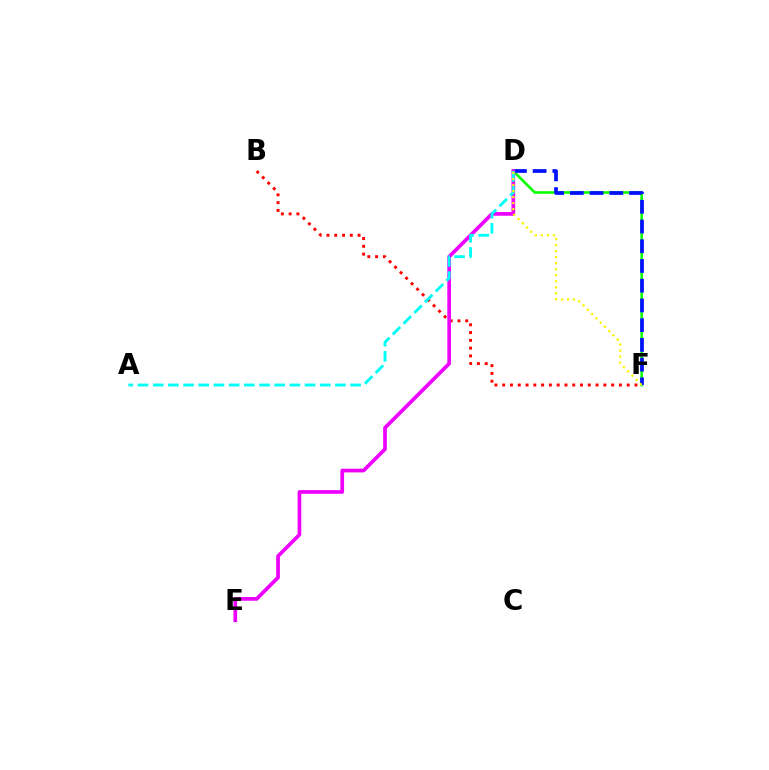{('B', 'F'): [{'color': '#ff0000', 'line_style': 'dotted', 'thickness': 2.11}], ('D', 'F'): [{'color': '#08ff00', 'line_style': 'solid', 'thickness': 1.87}, {'color': '#0010ff', 'line_style': 'dashed', 'thickness': 2.68}, {'color': '#fcf500', 'line_style': 'dotted', 'thickness': 1.64}], ('D', 'E'): [{'color': '#ee00ff', 'line_style': 'solid', 'thickness': 2.66}], ('A', 'D'): [{'color': '#00fff6', 'line_style': 'dashed', 'thickness': 2.06}]}